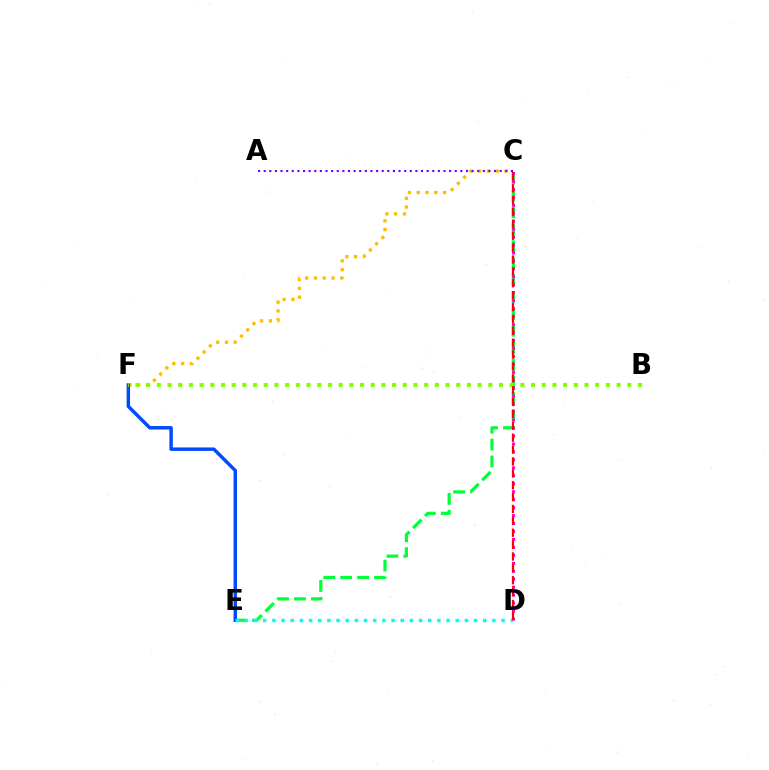{('C', 'F'): [{'color': '#ffbd00', 'line_style': 'dotted', 'thickness': 2.39}], ('C', 'E'): [{'color': '#00ff39', 'line_style': 'dashed', 'thickness': 2.3}], ('E', 'F'): [{'color': '#004bff', 'line_style': 'solid', 'thickness': 2.48}], ('D', 'E'): [{'color': '#00fff6', 'line_style': 'dotted', 'thickness': 2.49}], ('C', 'D'): [{'color': '#ff00cf', 'line_style': 'dotted', 'thickness': 2.16}, {'color': '#ff0000', 'line_style': 'dashed', 'thickness': 1.61}], ('B', 'F'): [{'color': '#84ff00', 'line_style': 'dotted', 'thickness': 2.91}], ('A', 'C'): [{'color': '#7200ff', 'line_style': 'dotted', 'thickness': 1.53}]}